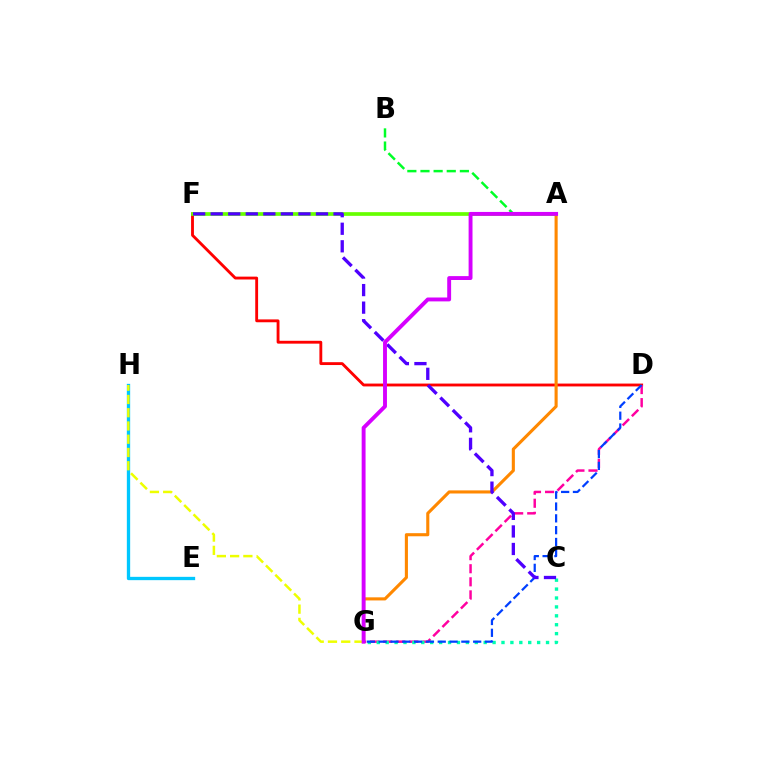{('E', 'H'): [{'color': '#00c7ff', 'line_style': 'solid', 'thickness': 2.39}], ('D', 'F'): [{'color': '#ff0000', 'line_style': 'solid', 'thickness': 2.06}], ('A', 'F'): [{'color': '#66ff00', 'line_style': 'solid', 'thickness': 2.66}], ('D', 'G'): [{'color': '#ff00a0', 'line_style': 'dashed', 'thickness': 1.78}, {'color': '#003fff', 'line_style': 'dashed', 'thickness': 1.6}], ('C', 'G'): [{'color': '#00ffaf', 'line_style': 'dotted', 'thickness': 2.42}], ('A', 'G'): [{'color': '#ff8800', 'line_style': 'solid', 'thickness': 2.23}, {'color': '#d600ff', 'line_style': 'solid', 'thickness': 2.8}], ('A', 'B'): [{'color': '#00ff27', 'line_style': 'dashed', 'thickness': 1.78}], ('G', 'H'): [{'color': '#eeff00', 'line_style': 'dashed', 'thickness': 1.8}], ('C', 'F'): [{'color': '#4f00ff', 'line_style': 'dashed', 'thickness': 2.38}]}